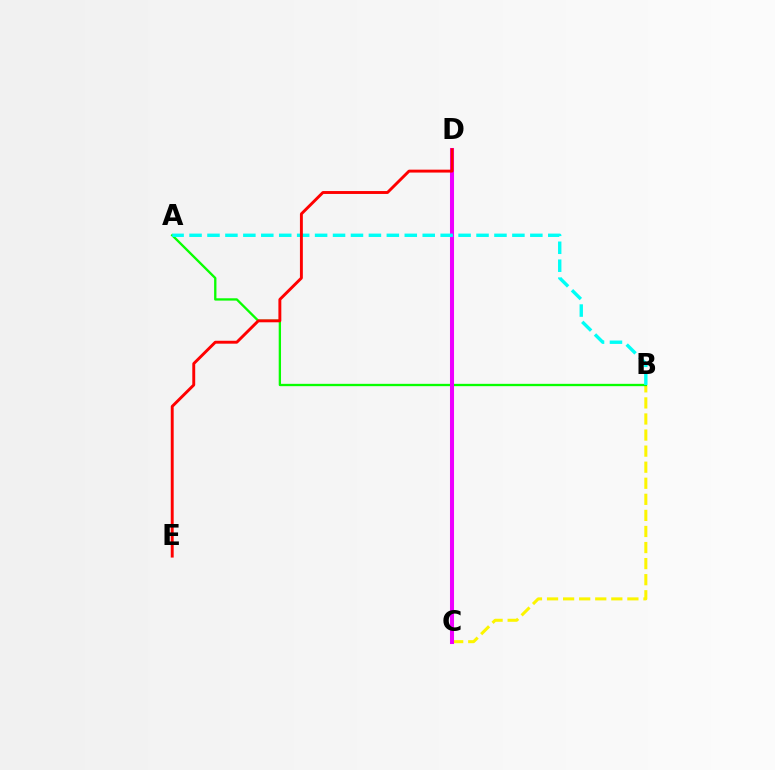{('B', 'C'): [{'color': '#fcf500', 'line_style': 'dashed', 'thickness': 2.18}], ('C', 'D'): [{'color': '#0010ff', 'line_style': 'dashed', 'thickness': 1.64}, {'color': '#ee00ff', 'line_style': 'solid', 'thickness': 2.91}], ('A', 'B'): [{'color': '#08ff00', 'line_style': 'solid', 'thickness': 1.67}, {'color': '#00fff6', 'line_style': 'dashed', 'thickness': 2.44}], ('D', 'E'): [{'color': '#ff0000', 'line_style': 'solid', 'thickness': 2.09}]}